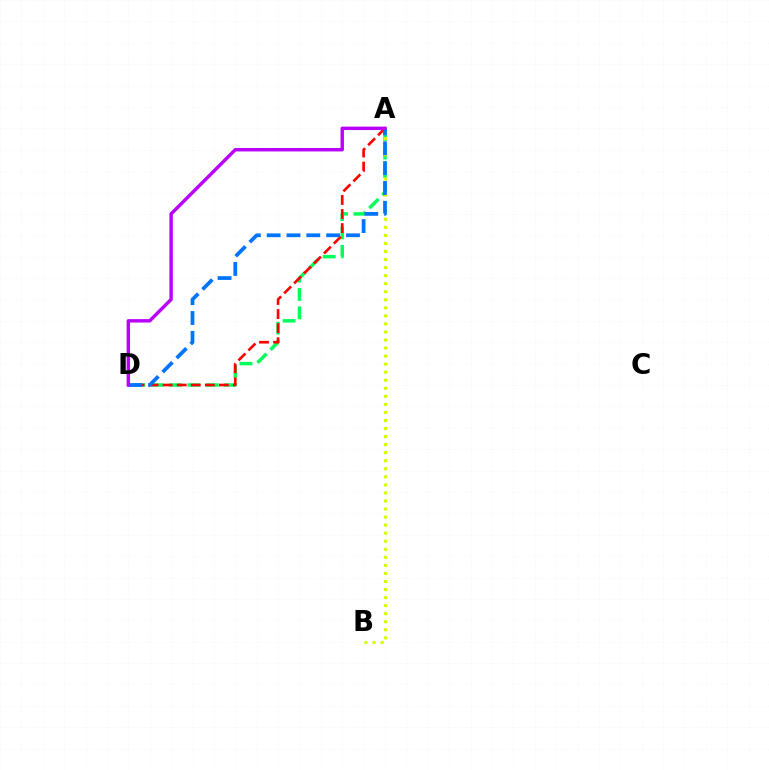{('A', 'D'): [{'color': '#00ff5c', 'line_style': 'dashed', 'thickness': 2.49}, {'color': '#ff0000', 'line_style': 'dashed', 'thickness': 1.91}, {'color': '#0074ff', 'line_style': 'dashed', 'thickness': 2.69}, {'color': '#b900ff', 'line_style': 'solid', 'thickness': 2.47}], ('A', 'B'): [{'color': '#d1ff00', 'line_style': 'dotted', 'thickness': 2.19}]}